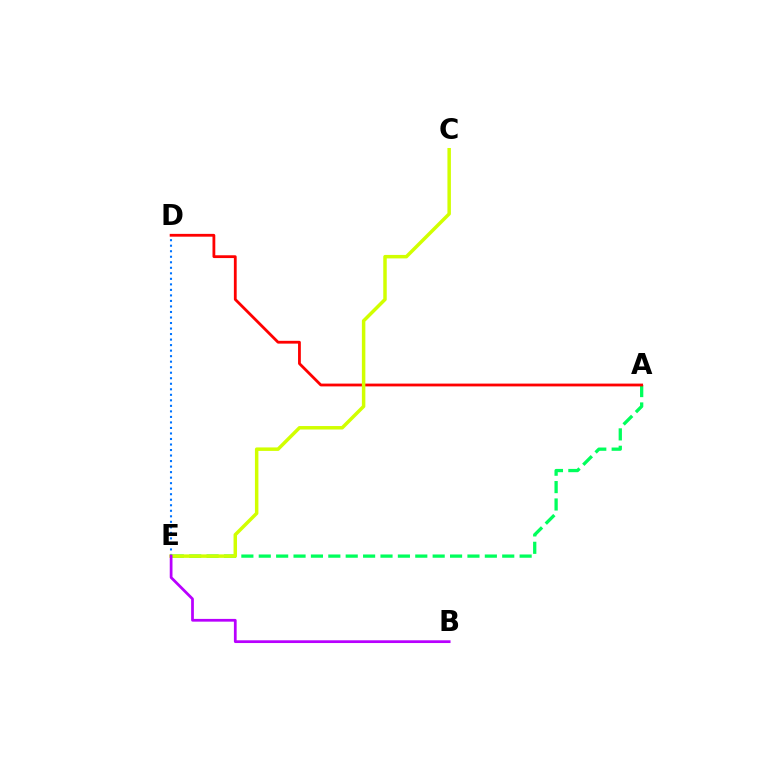{('D', 'E'): [{'color': '#0074ff', 'line_style': 'dotted', 'thickness': 1.5}], ('A', 'E'): [{'color': '#00ff5c', 'line_style': 'dashed', 'thickness': 2.36}], ('A', 'D'): [{'color': '#ff0000', 'line_style': 'solid', 'thickness': 2.01}], ('C', 'E'): [{'color': '#d1ff00', 'line_style': 'solid', 'thickness': 2.5}], ('B', 'E'): [{'color': '#b900ff', 'line_style': 'solid', 'thickness': 1.98}]}